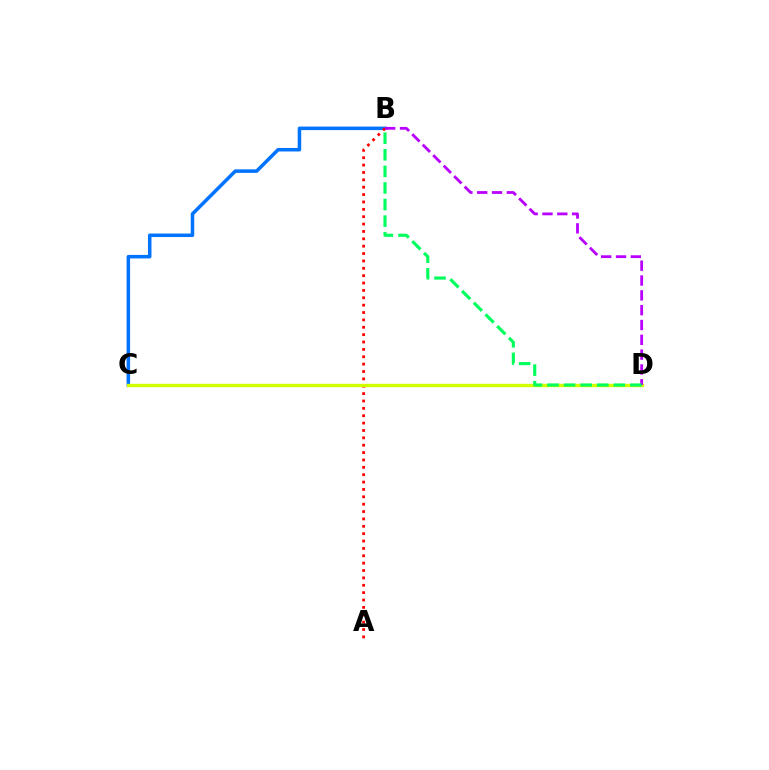{('B', 'C'): [{'color': '#0074ff', 'line_style': 'solid', 'thickness': 2.53}], ('A', 'B'): [{'color': '#ff0000', 'line_style': 'dotted', 'thickness': 2.0}], ('C', 'D'): [{'color': '#d1ff00', 'line_style': 'solid', 'thickness': 2.44}], ('B', 'D'): [{'color': '#b900ff', 'line_style': 'dashed', 'thickness': 2.01}, {'color': '#00ff5c', 'line_style': 'dashed', 'thickness': 2.25}]}